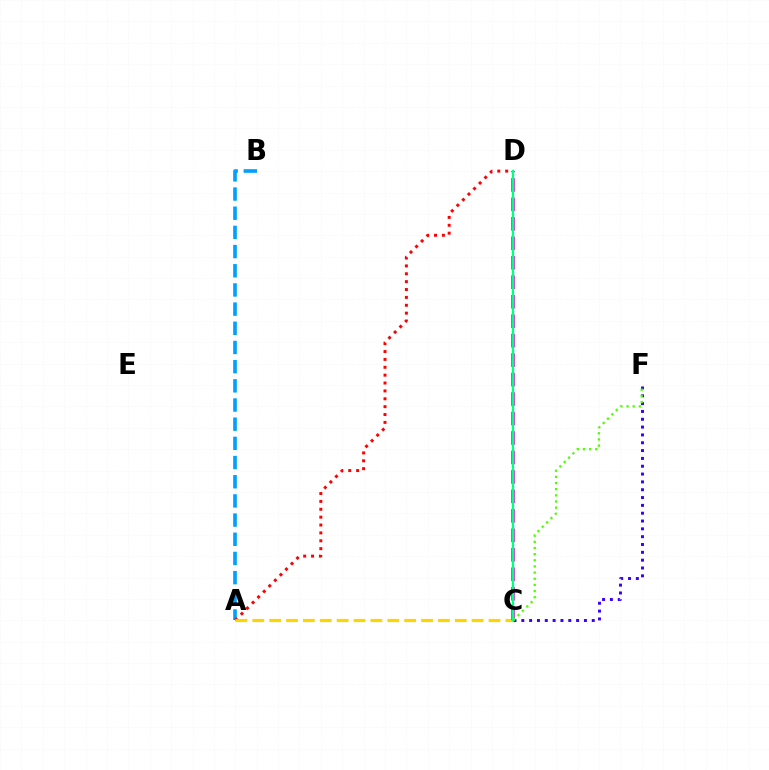{('A', 'B'): [{'color': '#009eff', 'line_style': 'dashed', 'thickness': 2.61}], ('A', 'D'): [{'color': '#ff0000', 'line_style': 'dotted', 'thickness': 2.14}], ('A', 'C'): [{'color': '#ffd500', 'line_style': 'dashed', 'thickness': 2.29}], ('C', 'F'): [{'color': '#3700ff', 'line_style': 'dotted', 'thickness': 2.13}, {'color': '#4fff00', 'line_style': 'dotted', 'thickness': 1.67}], ('C', 'D'): [{'color': '#ff00ed', 'line_style': 'dashed', 'thickness': 2.64}, {'color': '#00ff86', 'line_style': 'solid', 'thickness': 1.68}]}